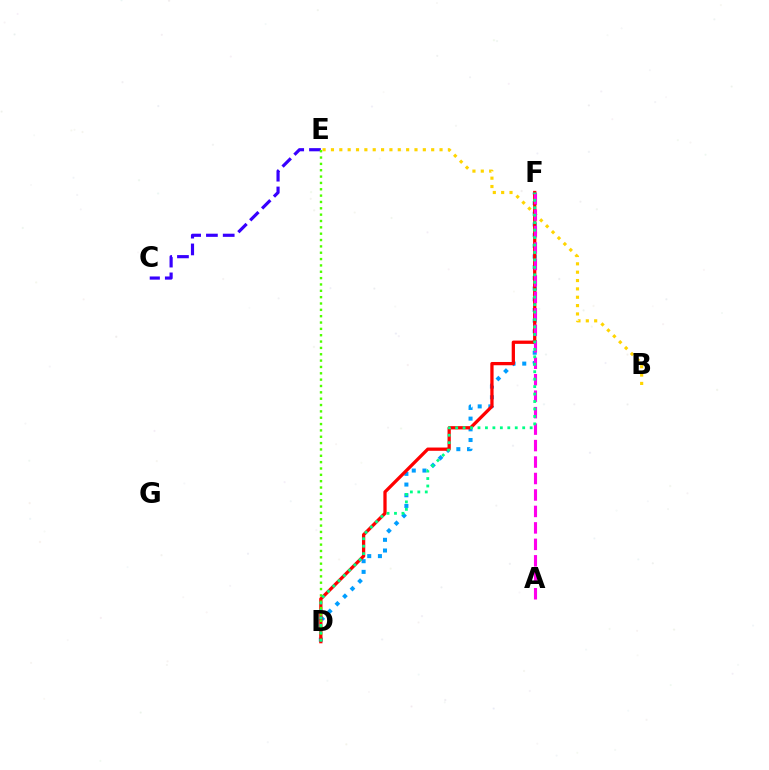{('C', 'E'): [{'color': '#3700ff', 'line_style': 'dashed', 'thickness': 2.28}], ('D', 'F'): [{'color': '#009eff', 'line_style': 'dotted', 'thickness': 2.9}, {'color': '#ff0000', 'line_style': 'solid', 'thickness': 2.36}, {'color': '#00ff86', 'line_style': 'dotted', 'thickness': 2.03}], ('B', 'E'): [{'color': '#ffd500', 'line_style': 'dotted', 'thickness': 2.27}], ('D', 'E'): [{'color': '#4fff00', 'line_style': 'dotted', 'thickness': 1.72}], ('A', 'F'): [{'color': '#ff00ed', 'line_style': 'dashed', 'thickness': 2.24}]}